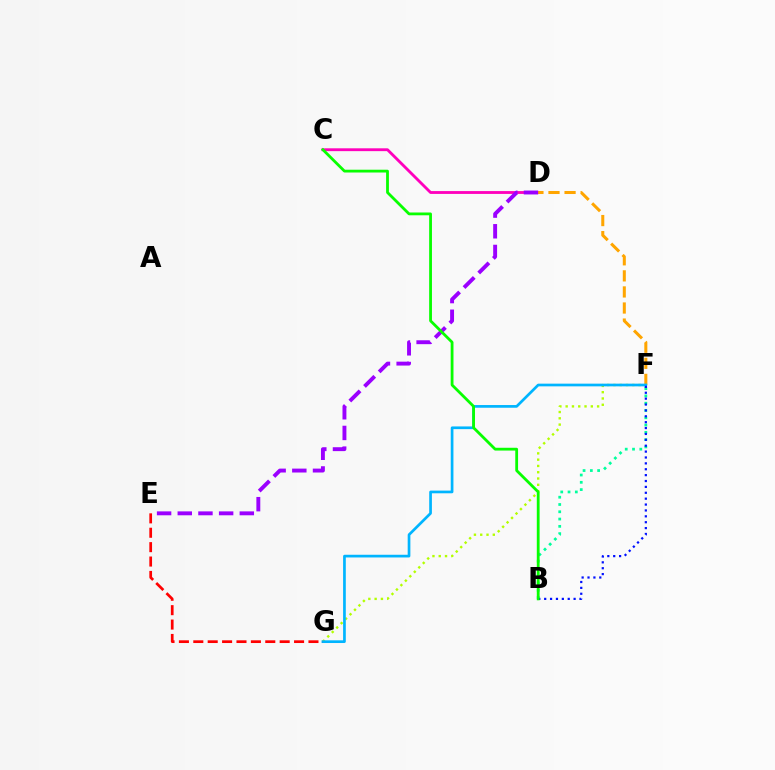{('C', 'D'): [{'color': '#ff00bd', 'line_style': 'solid', 'thickness': 2.04}], ('D', 'E'): [{'color': '#9b00ff', 'line_style': 'dashed', 'thickness': 2.81}], ('D', 'F'): [{'color': '#ffa500', 'line_style': 'dashed', 'thickness': 2.18}], ('F', 'G'): [{'color': '#b3ff00', 'line_style': 'dotted', 'thickness': 1.71}, {'color': '#00b5ff', 'line_style': 'solid', 'thickness': 1.94}], ('B', 'F'): [{'color': '#00ff9d', 'line_style': 'dotted', 'thickness': 1.98}, {'color': '#0010ff', 'line_style': 'dotted', 'thickness': 1.6}], ('B', 'C'): [{'color': '#08ff00', 'line_style': 'solid', 'thickness': 2.01}], ('E', 'G'): [{'color': '#ff0000', 'line_style': 'dashed', 'thickness': 1.96}]}